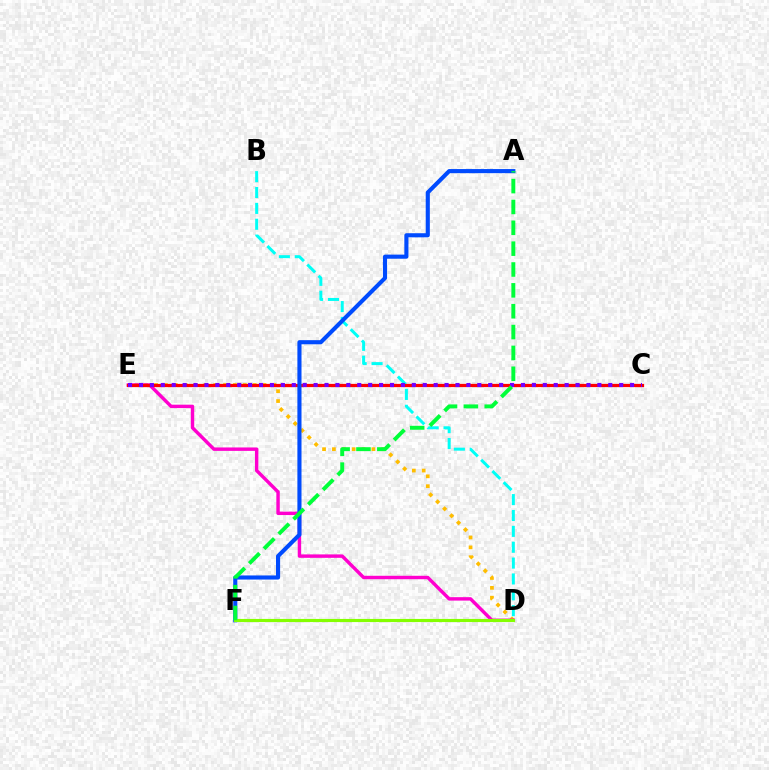{('D', 'E'): [{'color': '#ffbd00', 'line_style': 'dotted', 'thickness': 2.68}, {'color': '#ff00cf', 'line_style': 'solid', 'thickness': 2.47}], ('B', 'D'): [{'color': '#00fff6', 'line_style': 'dashed', 'thickness': 2.16}], ('C', 'E'): [{'color': '#ff0000', 'line_style': 'solid', 'thickness': 2.32}, {'color': '#7200ff', 'line_style': 'dotted', 'thickness': 2.97}], ('A', 'F'): [{'color': '#004bff', 'line_style': 'solid', 'thickness': 2.96}, {'color': '#00ff39', 'line_style': 'dashed', 'thickness': 2.83}], ('D', 'F'): [{'color': '#84ff00', 'line_style': 'solid', 'thickness': 2.26}]}